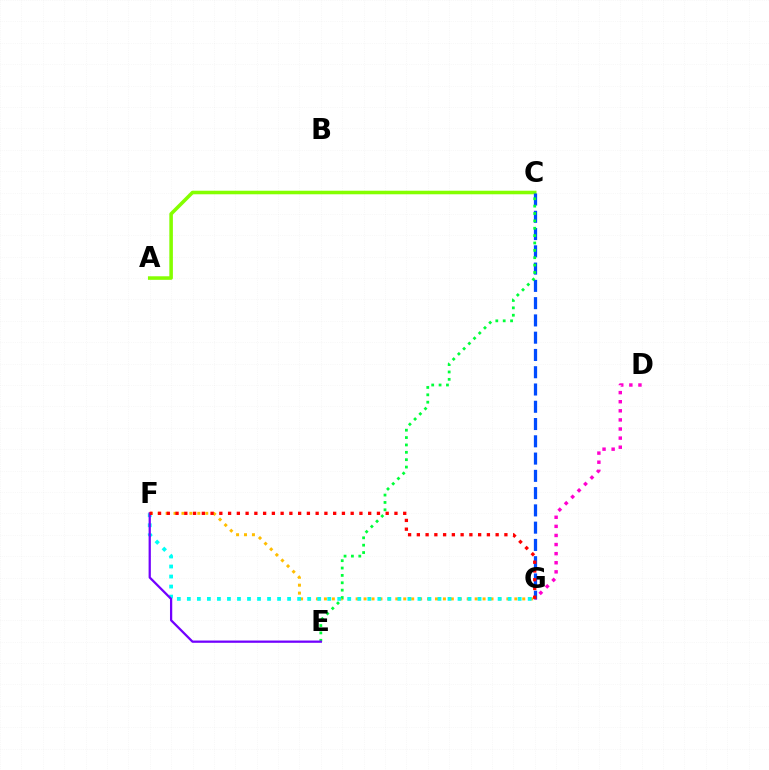{('F', 'G'): [{'color': '#ffbd00', 'line_style': 'dotted', 'thickness': 2.16}, {'color': '#00fff6', 'line_style': 'dotted', 'thickness': 2.72}, {'color': '#ff0000', 'line_style': 'dotted', 'thickness': 2.38}], ('A', 'C'): [{'color': '#84ff00', 'line_style': 'solid', 'thickness': 2.56}], ('C', 'G'): [{'color': '#004bff', 'line_style': 'dashed', 'thickness': 2.35}], ('C', 'E'): [{'color': '#00ff39', 'line_style': 'dotted', 'thickness': 2.0}], ('D', 'G'): [{'color': '#ff00cf', 'line_style': 'dotted', 'thickness': 2.47}], ('E', 'F'): [{'color': '#7200ff', 'line_style': 'solid', 'thickness': 1.63}]}